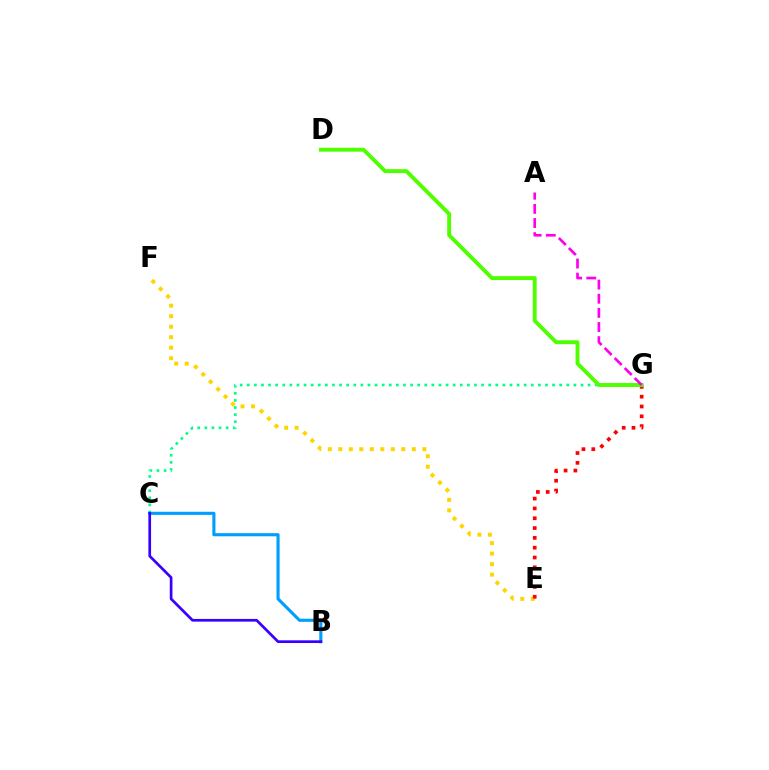{('C', 'G'): [{'color': '#00ff86', 'line_style': 'dotted', 'thickness': 1.93}], ('E', 'F'): [{'color': '#ffd500', 'line_style': 'dotted', 'thickness': 2.85}], ('B', 'C'): [{'color': '#009eff', 'line_style': 'solid', 'thickness': 2.24}, {'color': '#3700ff', 'line_style': 'solid', 'thickness': 1.95}], ('E', 'G'): [{'color': '#ff0000', 'line_style': 'dotted', 'thickness': 2.67}], ('D', 'G'): [{'color': '#4fff00', 'line_style': 'solid', 'thickness': 2.8}], ('A', 'G'): [{'color': '#ff00ed', 'line_style': 'dashed', 'thickness': 1.92}]}